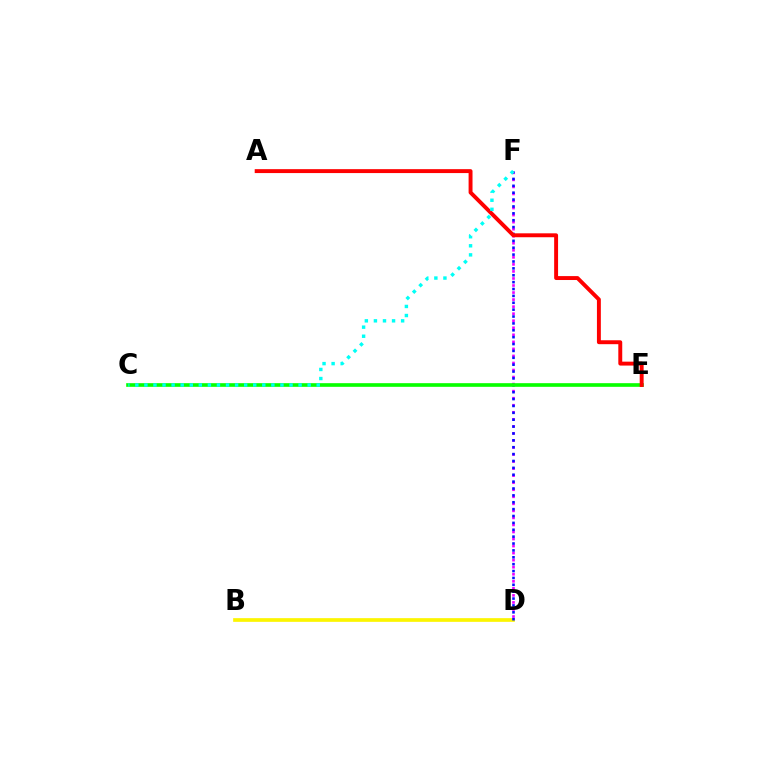{('D', 'F'): [{'color': '#ee00ff', 'line_style': 'dotted', 'thickness': 1.91}, {'color': '#0010ff', 'line_style': 'dotted', 'thickness': 1.87}], ('B', 'D'): [{'color': '#fcf500', 'line_style': 'solid', 'thickness': 2.65}], ('C', 'E'): [{'color': '#08ff00', 'line_style': 'solid', 'thickness': 2.63}], ('A', 'E'): [{'color': '#ff0000', 'line_style': 'solid', 'thickness': 2.82}], ('C', 'F'): [{'color': '#00fff6', 'line_style': 'dotted', 'thickness': 2.46}]}